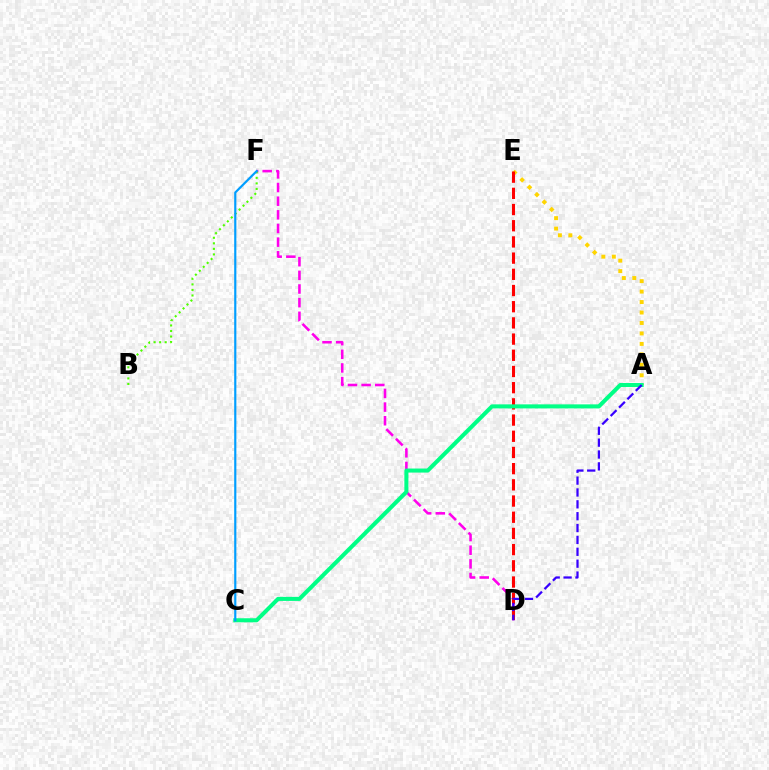{('D', 'F'): [{'color': '#ff00ed', 'line_style': 'dashed', 'thickness': 1.85}], ('A', 'E'): [{'color': '#ffd500', 'line_style': 'dotted', 'thickness': 2.84}], ('D', 'E'): [{'color': '#ff0000', 'line_style': 'dashed', 'thickness': 2.2}], ('A', 'C'): [{'color': '#00ff86', 'line_style': 'solid', 'thickness': 2.91}], ('B', 'F'): [{'color': '#4fff00', 'line_style': 'dotted', 'thickness': 1.51}], ('A', 'D'): [{'color': '#3700ff', 'line_style': 'dashed', 'thickness': 1.61}], ('C', 'F'): [{'color': '#009eff', 'line_style': 'solid', 'thickness': 1.56}]}